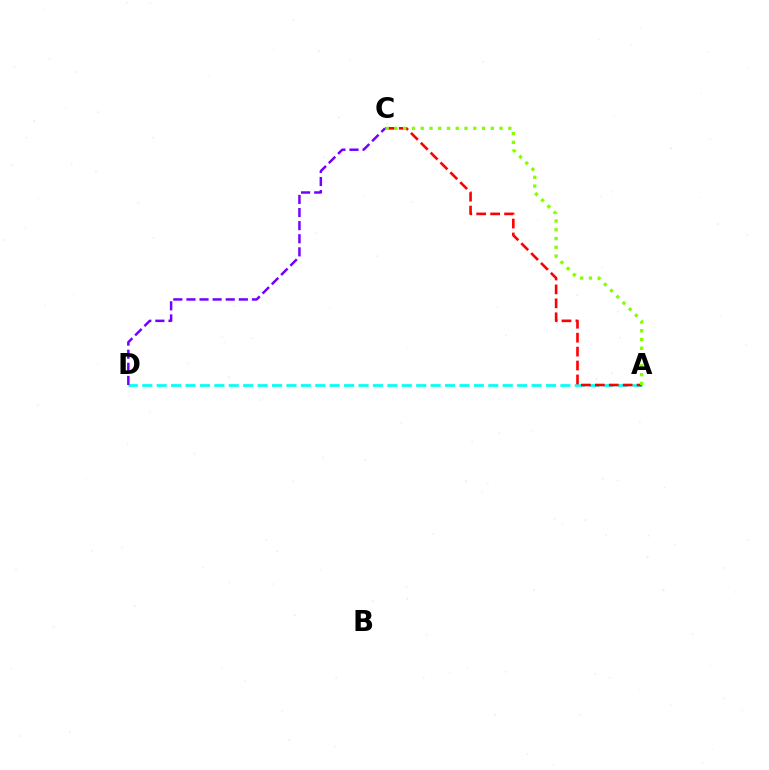{('A', 'D'): [{'color': '#00fff6', 'line_style': 'dashed', 'thickness': 1.96}], ('A', 'C'): [{'color': '#ff0000', 'line_style': 'dashed', 'thickness': 1.89}, {'color': '#84ff00', 'line_style': 'dotted', 'thickness': 2.38}], ('C', 'D'): [{'color': '#7200ff', 'line_style': 'dashed', 'thickness': 1.78}]}